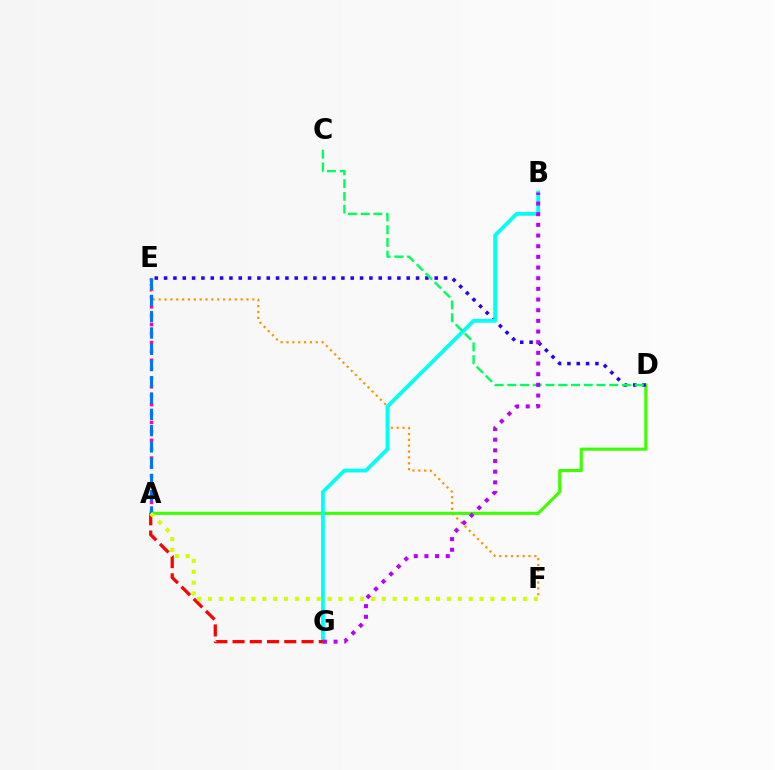{('E', 'F'): [{'color': '#ff9400', 'line_style': 'dotted', 'thickness': 1.59}], ('A', 'E'): [{'color': '#ff00ac', 'line_style': 'dotted', 'thickness': 2.42}, {'color': '#0074ff', 'line_style': 'dashed', 'thickness': 2.21}], ('A', 'D'): [{'color': '#3dff00', 'line_style': 'solid', 'thickness': 2.24}], ('D', 'E'): [{'color': '#2500ff', 'line_style': 'dotted', 'thickness': 2.54}], ('B', 'G'): [{'color': '#00fff6', 'line_style': 'solid', 'thickness': 2.73}, {'color': '#b900ff', 'line_style': 'dotted', 'thickness': 2.9}], ('A', 'G'): [{'color': '#ff0000', 'line_style': 'dashed', 'thickness': 2.34}], ('C', 'D'): [{'color': '#00ff5c', 'line_style': 'dashed', 'thickness': 1.73}], ('A', 'F'): [{'color': '#d1ff00', 'line_style': 'dotted', 'thickness': 2.95}]}